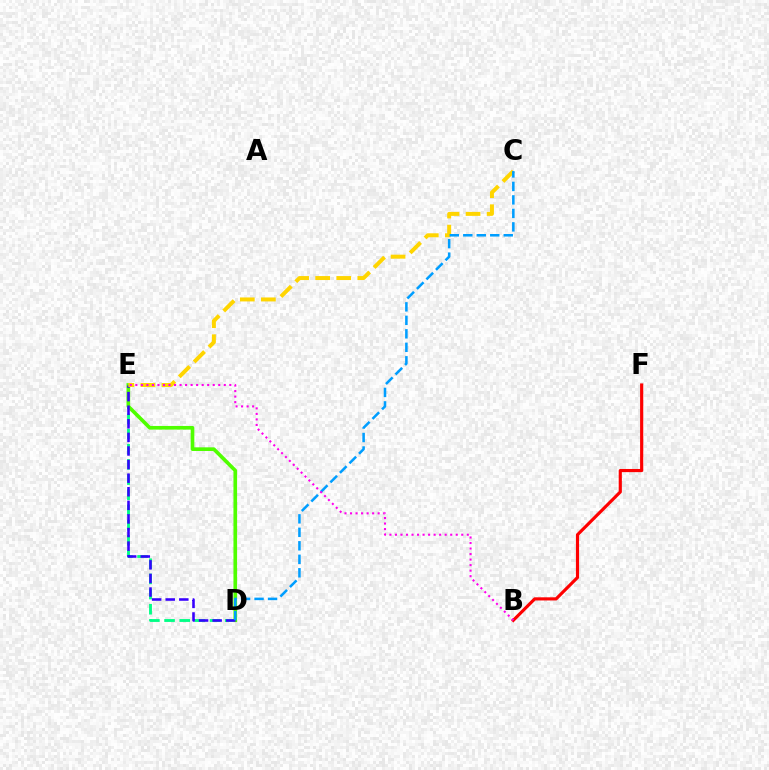{('D', 'E'): [{'color': '#00ff86', 'line_style': 'dashed', 'thickness': 2.06}, {'color': '#4fff00', 'line_style': 'solid', 'thickness': 2.63}, {'color': '#3700ff', 'line_style': 'dashed', 'thickness': 1.85}], ('C', 'E'): [{'color': '#ffd500', 'line_style': 'dashed', 'thickness': 2.86}], ('B', 'F'): [{'color': '#ff0000', 'line_style': 'solid', 'thickness': 2.27}], ('C', 'D'): [{'color': '#009eff', 'line_style': 'dashed', 'thickness': 1.83}], ('B', 'E'): [{'color': '#ff00ed', 'line_style': 'dotted', 'thickness': 1.5}]}